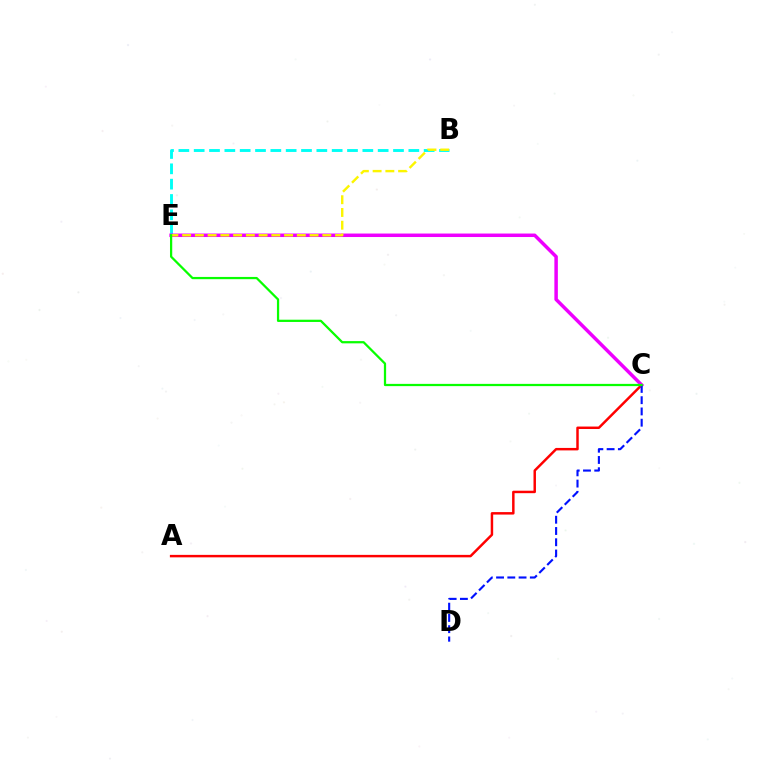{('A', 'C'): [{'color': '#ff0000', 'line_style': 'solid', 'thickness': 1.78}], ('B', 'E'): [{'color': '#00fff6', 'line_style': 'dashed', 'thickness': 2.08}, {'color': '#fcf500', 'line_style': 'dashed', 'thickness': 1.73}], ('C', 'E'): [{'color': '#ee00ff', 'line_style': 'solid', 'thickness': 2.51}, {'color': '#08ff00', 'line_style': 'solid', 'thickness': 1.62}], ('C', 'D'): [{'color': '#0010ff', 'line_style': 'dashed', 'thickness': 1.53}]}